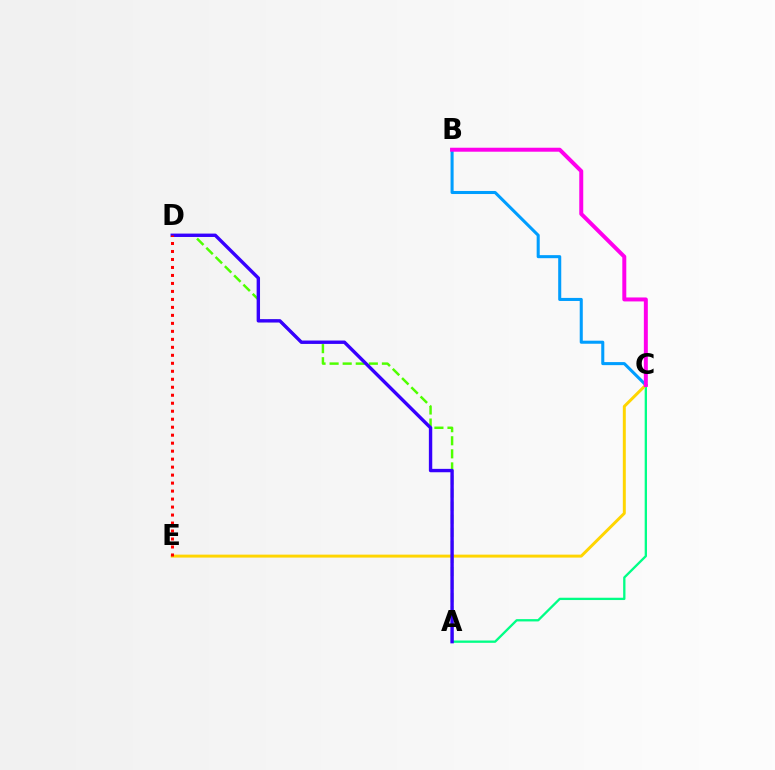{('A', 'C'): [{'color': '#00ff86', 'line_style': 'solid', 'thickness': 1.66}], ('C', 'E'): [{'color': '#ffd500', 'line_style': 'solid', 'thickness': 2.13}], ('A', 'D'): [{'color': '#4fff00', 'line_style': 'dashed', 'thickness': 1.78}, {'color': '#3700ff', 'line_style': 'solid', 'thickness': 2.44}], ('B', 'C'): [{'color': '#009eff', 'line_style': 'solid', 'thickness': 2.2}, {'color': '#ff00ed', 'line_style': 'solid', 'thickness': 2.86}], ('D', 'E'): [{'color': '#ff0000', 'line_style': 'dotted', 'thickness': 2.17}]}